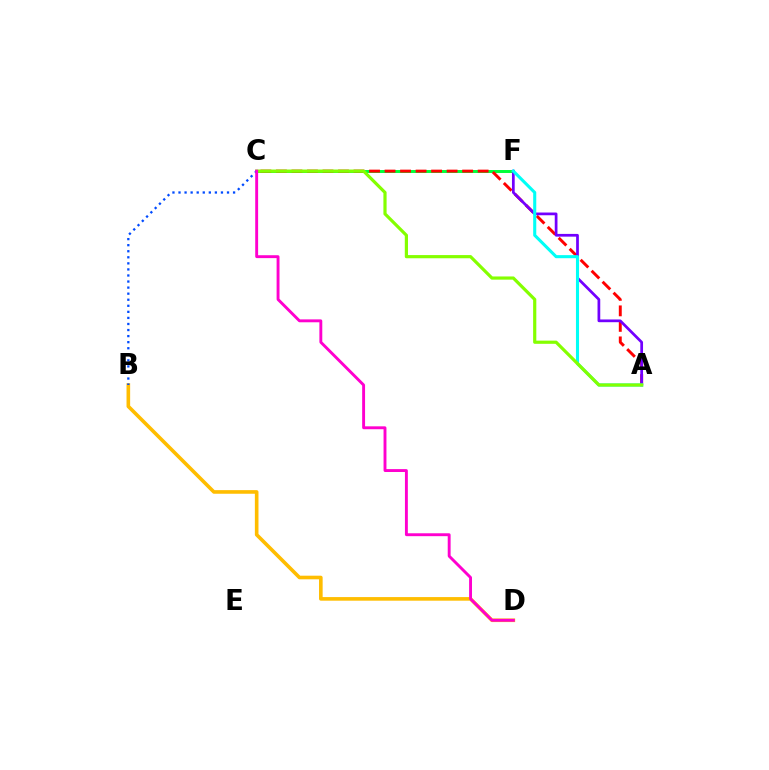{('C', 'F'): [{'color': '#00ff39', 'line_style': 'solid', 'thickness': 2.13}], ('A', 'C'): [{'color': '#ff0000', 'line_style': 'dashed', 'thickness': 2.11}, {'color': '#84ff00', 'line_style': 'solid', 'thickness': 2.3}], ('B', 'D'): [{'color': '#ffbd00', 'line_style': 'solid', 'thickness': 2.6}], ('A', 'F'): [{'color': '#7200ff', 'line_style': 'solid', 'thickness': 1.97}, {'color': '#00fff6', 'line_style': 'solid', 'thickness': 2.22}], ('B', 'C'): [{'color': '#004bff', 'line_style': 'dotted', 'thickness': 1.65}], ('C', 'D'): [{'color': '#ff00cf', 'line_style': 'solid', 'thickness': 2.09}]}